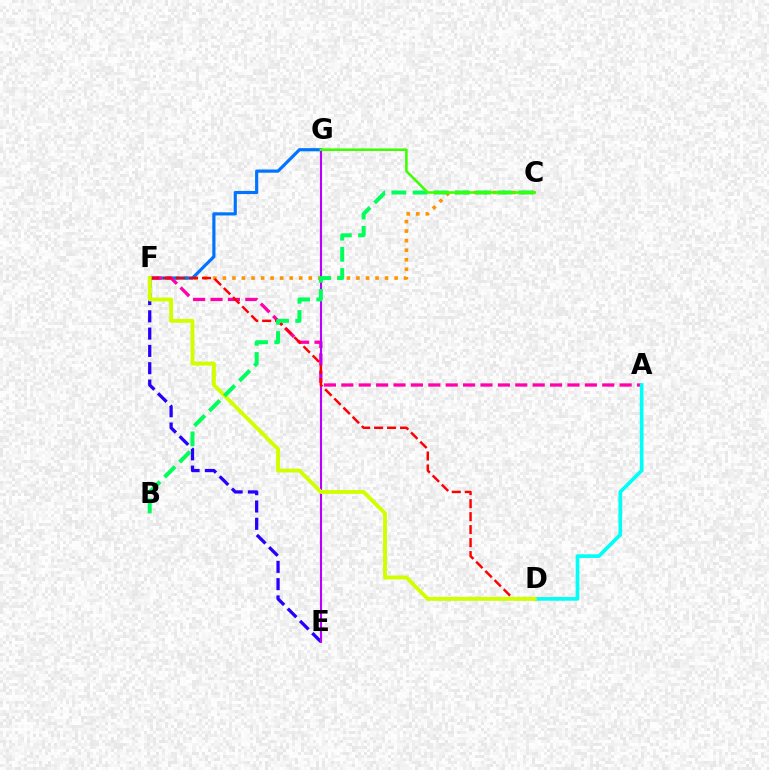{('C', 'F'): [{'color': '#ff9400', 'line_style': 'dotted', 'thickness': 2.59}], ('F', 'G'): [{'color': '#0074ff', 'line_style': 'solid', 'thickness': 2.28}], ('A', 'F'): [{'color': '#ff00ac', 'line_style': 'dashed', 'thickness': 2.36}], ('E', 'F'): [{'color': '#2500ff', 'line_style': 'dashed', 'thickness': 2.35}], ('E', 'G'): [{'color': '#b900ff', 'line_style': 'solid', 'thickness': 1.52}], ('A', 'D'): [{'color': '#00fff6', 'line_style': 'solid', 'thickness': 2.64}], ('D', 'F'): [{'color': '#ff0000', 'line_style': 'dashed', 'thickness': 1.76}, {'color': '#d1ff00', 'line_style': 'solid', 'thickness': 2.8}], ('B', 'C'): [{'color': '#00ff5c', 'line_style': 'dashed', 'thickness': 2.88}], ('C', 'G'): [{'color': '#3dff00', 'line_style': 'solid', 'thickness': 1.84}]}